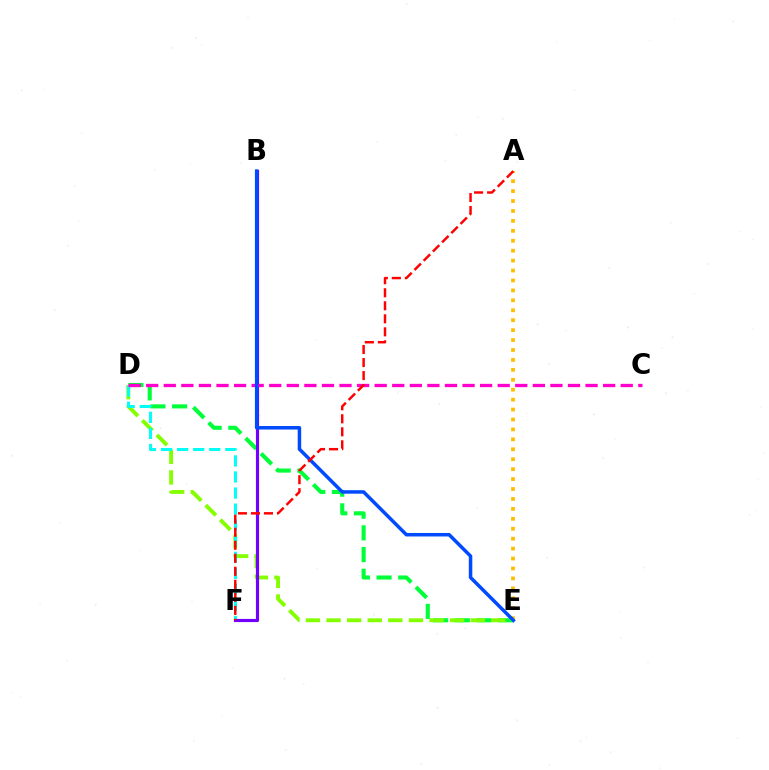{('A', 'E'): [{'color': '#ffbd00', 'line_style': 'dotted', 'thickness': 2.7}], ('D', 'E'): [{'color': '#00ff39', 'line_style': 'dashed', 'thickness': 2.95}, {'color': '#84ff00', 'line_style': 'dashed', 'thickness': 2.8}], ('D', 'F'): [{'color': '#00fff6', 'line_style': 'dashed', 'thickness': 2.18}], ('B', 'F'): [{'color': '#7200ff', 'line_style': 'solid', 'thickness': 2.28}], ('C', 'D'): [{'color': '#ff00cf', 'line_style': 'dashed', 'thickness': 2.39}], ('B', 'E'): [{'color': '#004bff', 'line_style': 'solid', 'thickness': 2.52}], ('A', 'F'): [{'color': '#ff0000', 'line_style': 'dashed', 'thickness': 1.77}]}